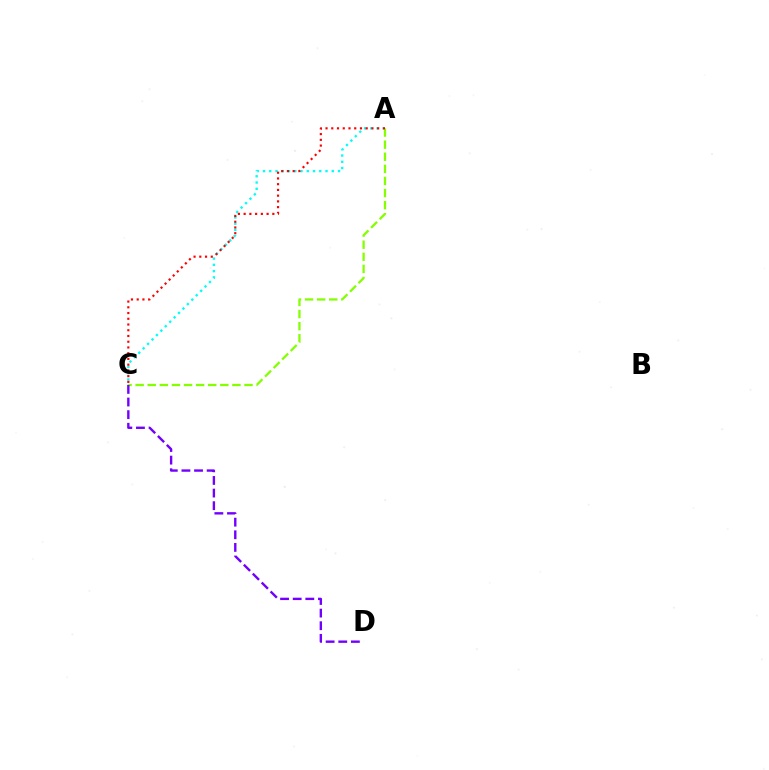{('A', 'C'): [{'color': '#00fff6', 'line_style': 'dotted', 'thickness': 1.7}, {'color': '#84ff00', 'line_style': 'dashed', 'thickness': 1.64}, {'color': '#ff0000', 'line_style': 'dotted', 'thickness': 1.56}], ('C', 'D'): [{'color': '#7200ff', 'line_style': 'dashed', 'thickness': 1.71}]}